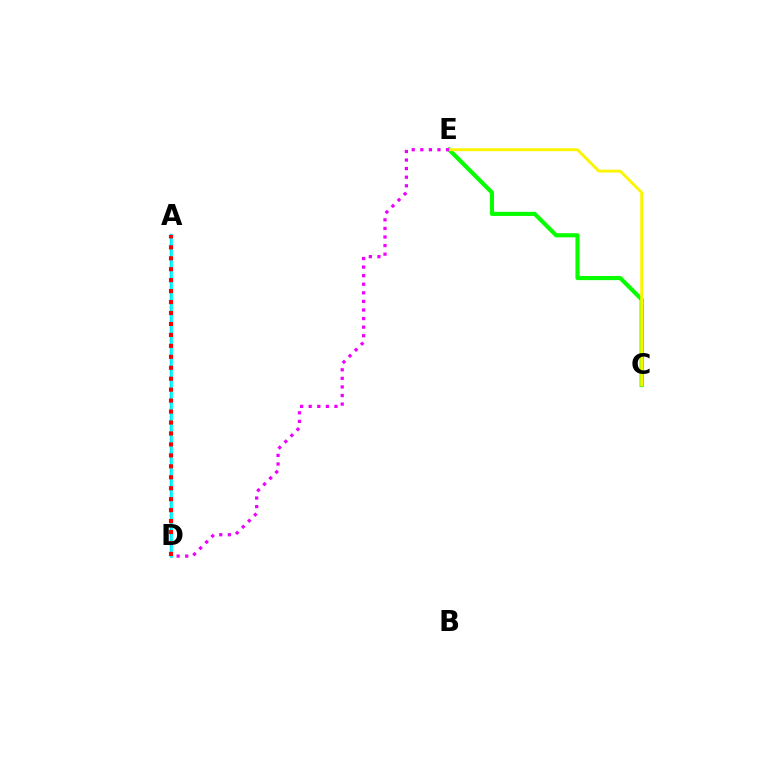{('C', 'E'): [{'color': '#08ff00', 'line_style': 'solid', 'thickness': 2.98}, {'color': '#fcf500', 'line_style': 'solid', 'thickness': 2.06}], ('A', 'D'): [{'color': '#0010ff', 'line_style': 'solid', 'thickness': 1.6}, {'color': '#00fff6', 'line_style': 'solid', 'thickness': 1.98}, {'color': '#ff0000', 'line_style': 'dotted', 'thickness': 2.98}], ('D', 'E'): [{'color': '#ee00ff', 'line_style': 'dotted', 'thickness': 2.33}]}